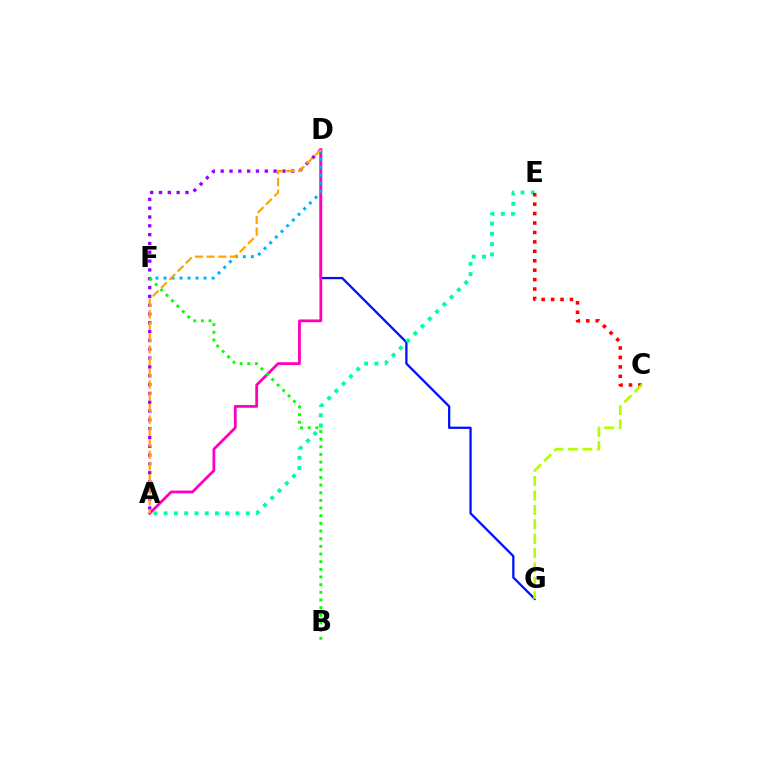{('D', 'G'): [{'color': '#0010ff', 'line_style': 'solid', 'thickness': 1.64}], ('A', 'D'): [{'color': '#9b00ff', 'line_style': 'dotted', 'thickness': 2.4}, {'color': '#ff00bd', 'line_style': 'solid', 'thickness': 2.01}, {'color': '#ffa500', 'line_style': 'dashed', 'thickness': 1.59}], ('A', 'E'): [{'color': '#00ff9d', 'line_style': 'dotted', 'thickness': 2.79}], ('D', 'F'): [{'color': '#00b5ff', 'line_style': 'dotted', 'thickness': 2.18}], ('B', 'F'): [{'color': '#08ff00', 'line_style': 'dotted', 'thickness': 2.08}], ('C', 'E'): [{'color': '#ff0000', 'line_style': 'dotted', 'thickness': 2.56}], ('C', 'G'): [{'color': '#b3ff00', 'line_style': 'dashed', 'thickness': 1.96}]}